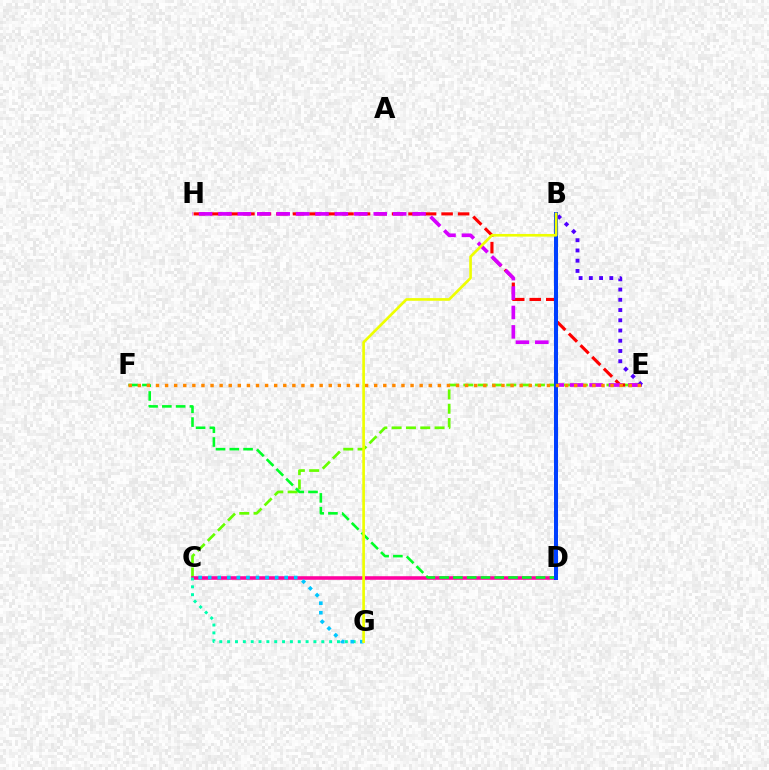{('C', 'E'): [{'color': '#66ff00', 'line_style': 'dashed', 'thickness': 1.94}], ('E', 'H'): [{'color': '#ff0000', 'line_style': 'dashed', 'thickness': 2.24}, {'color': '#d600ff', 'line_style': 'dashed', 'thickness': 2.64}], ('C', 'D'): [{'color': '#ff00a0', 'line_style': 'solid', 'thickness': 2.57}], ('D', 'F'): [{'color': '#00ff27', 'line_style': 'dashed', 'thickness': 1.87}], ('B', 'D'): [{'color': '#003fff', 'line_style': 'solid', 'thickness': 2.9}], ('C', 'G'): [{'color': '#00ffaf', 'line_style': 'dotted', 'thickness': 2.13}, {'color': '#00c7ff', 'line_style': 'dotted', 'thickness': 2.6}], ('B', 'E'): [{'color': '#4f00ff', 'line_style': 'dotted', 'thickness': 2.78}], ('E', 'F'): [{'color': '#ff8800', 'line_style': 'dotted', 'thickness': 2.47}], ('B', 'G'): [{'color': '#eeff00', 'line_style': 'solid', 'thickness': 1.91}]}